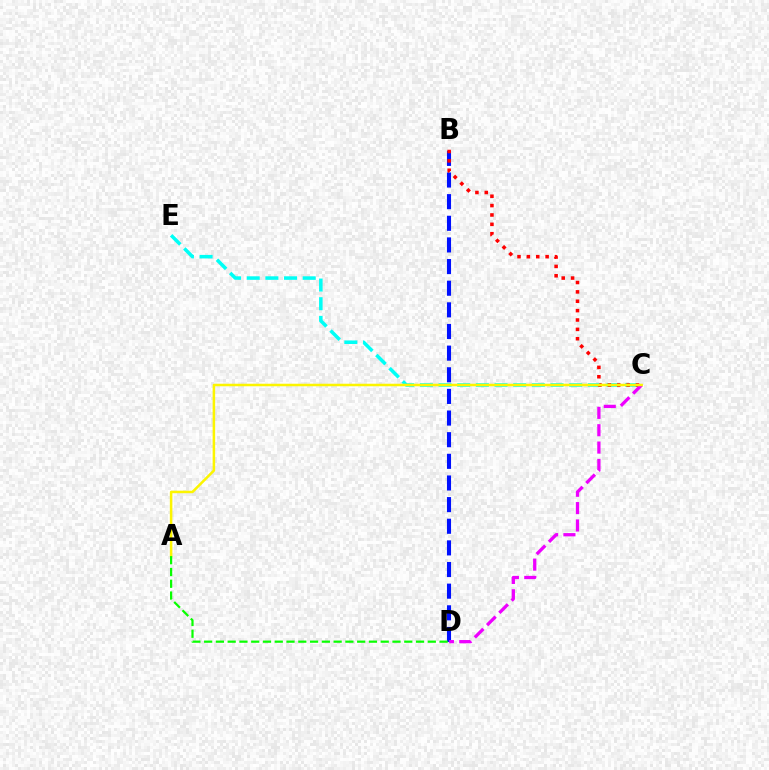{('C', 'E'): [{'color': '#00fff6', 'line_style': 'dashed', 'thickness': 2.53}], ('B', 'D'): [{'color': '#0010ff', 'line_style': 'dashed', 'thickness': 2.94}], ('B', 'C'): [{'color': '#ff0000', 'line_style': 'dotted', 'thickness': 2.55}], ('C', 'D'): [{'color': '#ee00ff', 'line_style': 'dashed', 'thickness': 2.36}], ('A', 'C'): [{'color': '#fcf500', 'line_style': 'solid', 'thickness': 1.81}], ('A', 'D'): [{'color': '#08ff00', 'line_style': 'dashed', 'thickness': 1.6}]}